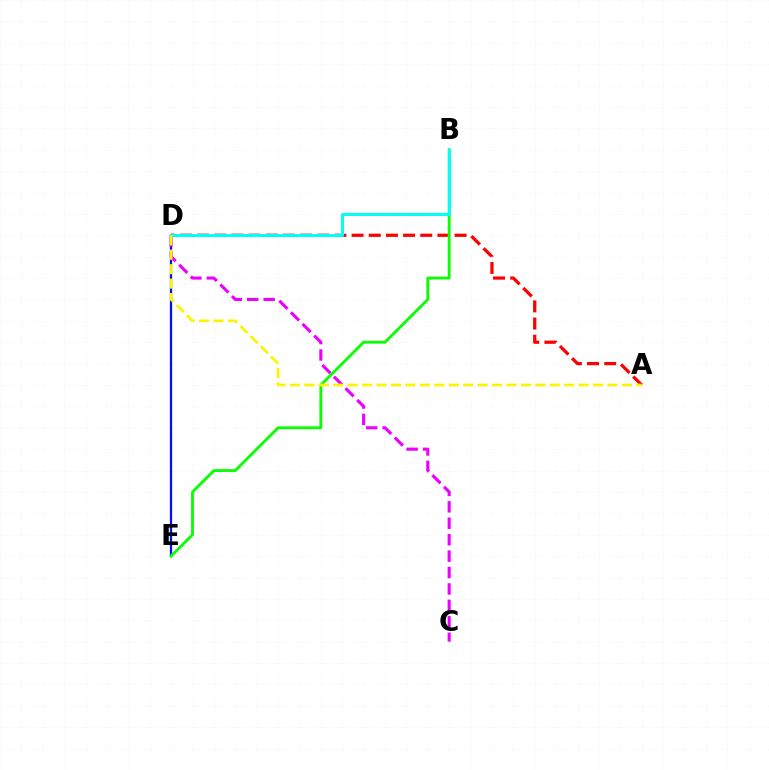{('A', 'D'): [{'color': '#ff0000', 'line_style': 'dashed', 'thickness': 2.33}, {'color': '#fcf500', 'line_style': 'dashed', 'thickness': 1.96}], ('D', 'E'): [{'color': '#0010ff', 'line_style': 'solid', 'thickness': 1.63}], ('B', 'E'): [{'color': '#08ff00', 'line_style': 'solid', 'thickness': 2.04}], ('C', 'D'): [{'color': '#ee00ff', 'line_style': 'dashed', 'thickness': 2.23}], ('B', 'D'): [{'color': '#00fff6', 'line_style': 'solid', 'thickness': 2.16}]}